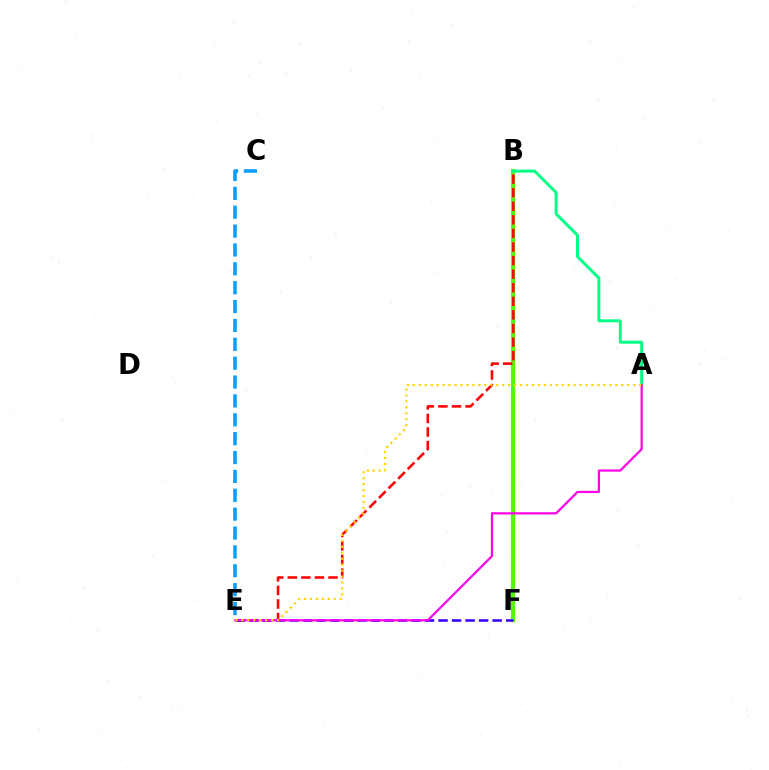{('B', 'F'): [{'color': '#4fff00', 'line_style': 'solid', 'thickness': 2.96}], ('A', 'B'): [{'color': '#00ff86', 'line_style': 'solid', 'thickness': 2.12}], ('B', 'E'): [{'color': '#ff0000', 'line_style': 'dashed', 'thickness': 1.84}], ('E', 'F'): [{'color': '#3700ff', 'line_style': 'dashed', 'thickness': 1.84}], ('A', 'E'): [{'color': '#ff00ed', 'line_style': 'solid', 'thickness': 1.59}, {'color': '#ffd500', 'line_style': 'dotted', 'thickness': 1.62}], ('C', 'E'): [{'color': '#009eff', 'line_style': 'dashed', 'thickness': 2.56}]}